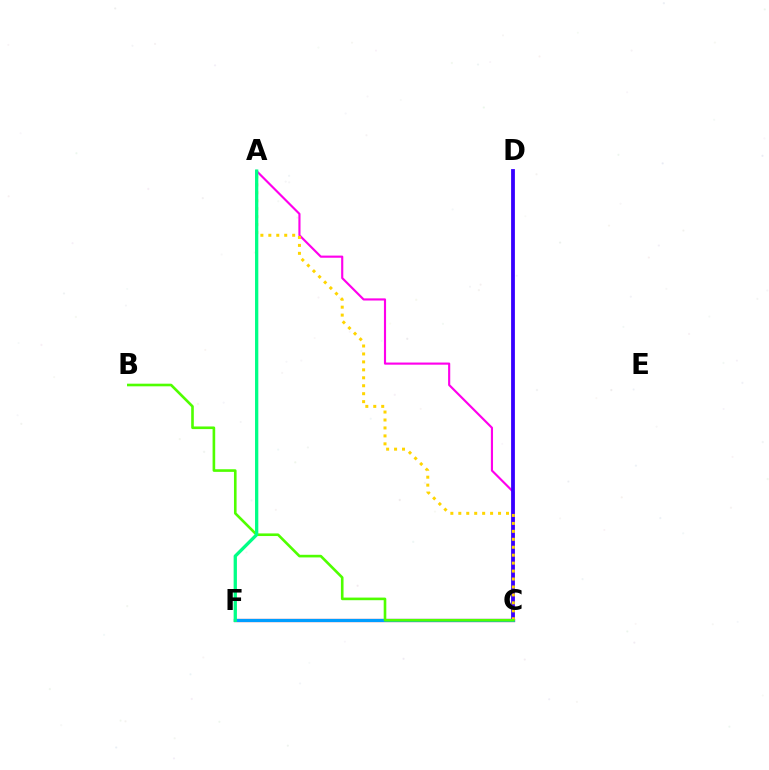{('A', 'C'): [{'color': '#ff00ed', 'line_style': 'solid', 'thickness': 1.54}, {'color': '#ffd500', 'line_style': 'dotted', 'thickness': 2.16}], ('C', 'D'): [{'color': '#3700ff', 'line_style': 'solid', 'thickness': 2.73}], ('C', 'F'): [{'color': '#ff0000', 'line_style': 'solid', 'thickness': 2.3}, {'color': '#009eff', 'line_style': 'solid', 'thickness': 2.3}], ('B', 'C'): [{'color': '#4fff00', 'line_style': 'solid', 'thickness': 1.89}], ('A', 'F'): [{'color': '#00ff86', 'line_style': 'solid', 'thickness': 2.37}]}